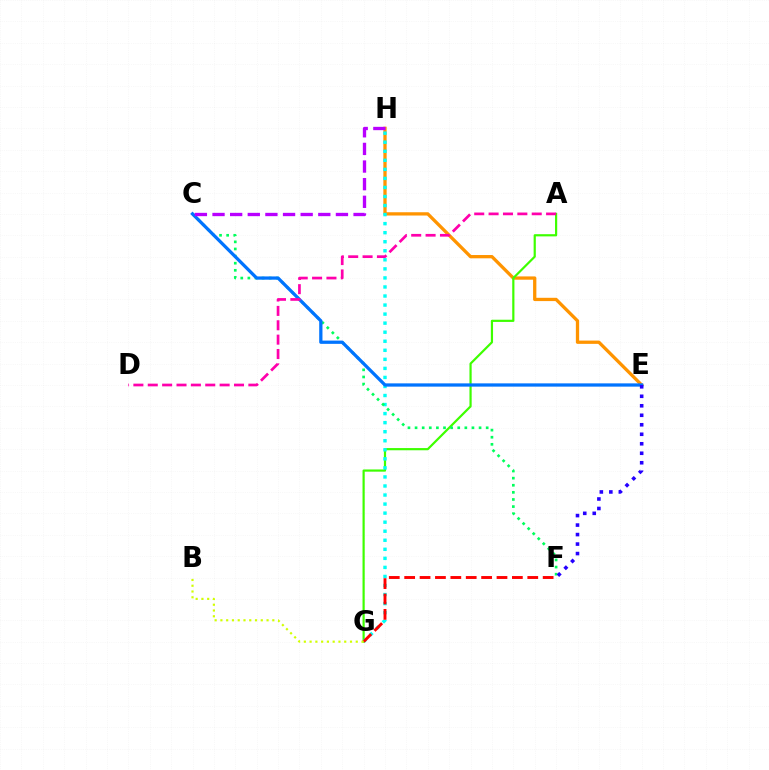{('E', 'H'): [{'color': '#ff9400', 'line_style': 'solid', 'thickness': 2.37}], ('A', 'G'): [{'color': '#3dff00', 'line_style': 'solid', 'thickness': 1.58}], ('G', 'H'): [{'color': '#00fff6', 'line_style': 'dotted', 'thickness': 2.46}], ('C', 'F'): [{'color': '#00ff5c', 'line_style': 'dotted', 'thickness': 1.93}], ('F', 'G'): [{'color': '#ff0000', 'line_style': 'dashed', 'thickness': 2.09}], ('C', 'E'): [{'color': '#0074ff', 'line_style': 'solid', 'thickness': 2.35}], ('A', 'D'): [{'color': '#ff00ac', 'line_style': 'dashed', 'thickness': 1.95}], ('C', 'H'): [{'color': '#b900ff', 'line_style': 'dashed', 'thickness': 2.39}], ('E', 'F'): [{'color': '#2500ff', 'line_style': 'dotted', 'thickness': 2.58}], ('B', 'G'): [{'color': '#d1ff00', 'line_style': 'dotted', 'thickness': 1.57}]}